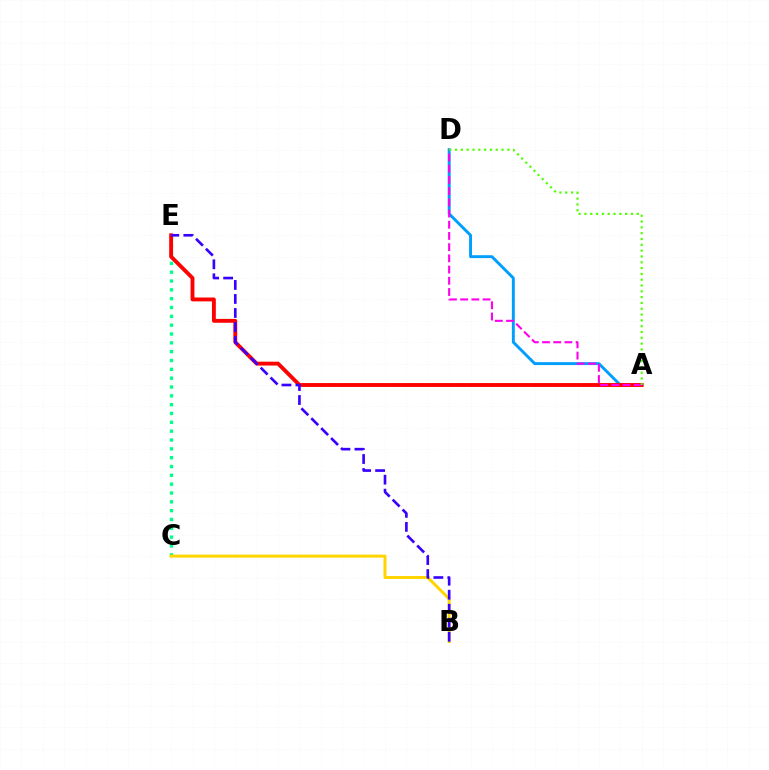{('C', 'E'): [{'color': '#00ff86', 'line_style': 'dotted', 'thickness': 2.4}], ('A', 'D'): [{'color': '#009eff', 'line_style': 'solid', 'thickness': 2.1}, {'color': '#ff00ed', 'line_style': 'dashed', 'thickness': 1.52}, {'color': '#4fff00', 'line_style': 'dotted', 'thickness': 1.58}], ('A', 'E'): [{'color': '#ff0000', 'line_style': 'solid', 'thickness': 2.78}], ('B', 'C'): [{'color': '#ffd500', 'line_style': 'solid', 'thickness': 2.15}], ('B', 'E'): [{'color': '#3700ff', 'line_style': 'dashed', 'thickness': 1.9}]}